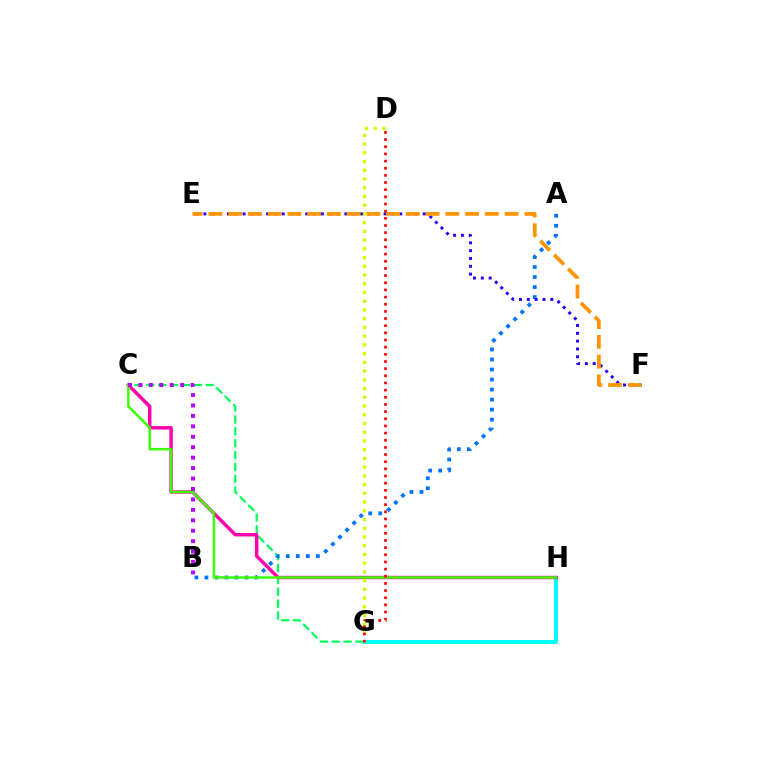{('C', 'G'): [{'color': '#00ff5c', 'line_style': 'dashed', 'thickness': 1.61}], ('G', 'H'): [{'color': '#00fff6', 'line_style': 'solid', 'thickness': 2.9}], ('A', 'B'): [{'color': '#0074ff', 'line_style': 'dotted', 'thickness': 2.72}], ('E', 'F'): [{'color': '#2500ff', 'line_style': 'dotted', 'thickness': 2.13}, {'color': '#ff9400', 'line_style': 'dashed', 'thickness': 2.68}], ('C', 'H'): [{'color': '#ff00ac', 'line_style': 'solid', 'thickness': 2.47}, {'color': '#3dff00', 'line_style': 'solid', 'thickness': 1.79}], ('D', 'G'): [{'color': '#d1ff00', 'line_style': 'dotted', 'thickness': 2.37}, {'color': '#ff0000', 'line_style': 'dotted', 'thickness': 1.94}], ('B', 'C'): [{'color': '#b900ff', 'line_style': 'dotted', 'thickness': 2.84}]}